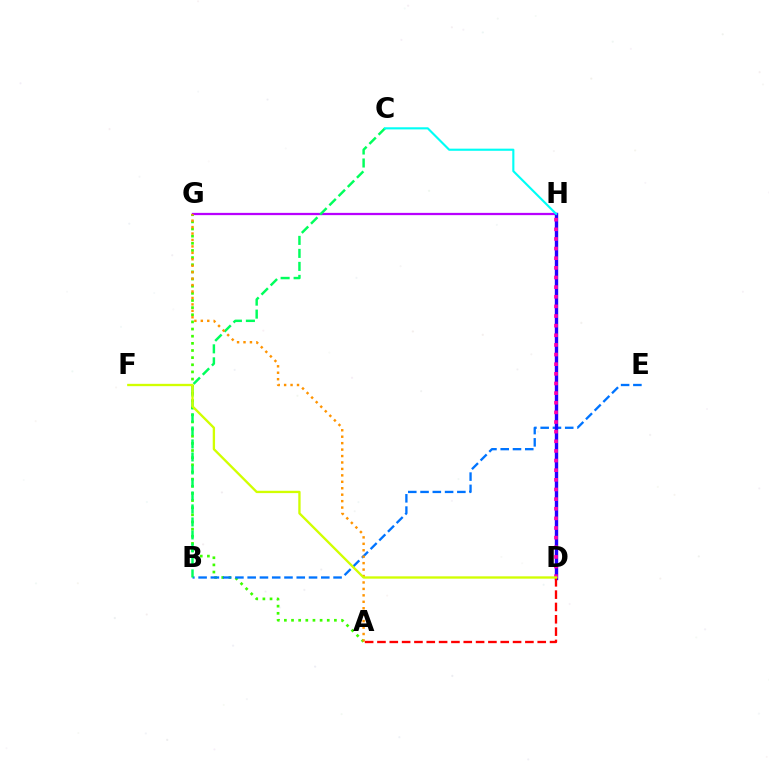{('A', 'G'): [{'color': '#3dff00', 'line_style': 'dotted', 'thickness': 1.94}, {'color': '#ff9400', 'line_style': 'dotted', 'thickness': 1.75}], ('B', 'E'): [{'color': '#0074ff', 'line_style': 'dashed', 'thickness': 1.67}], ('G', 'H'): [{'color': '#b900ff', 'line_style': 'solid', 'thickness': 1.63}], ('B', 'C'): [{'color': '#00ff5c', 'line_style': 'dashed', 'thickness': 1.77}], ('D', 'H'): [{'color': '#2500ff', 'line_style': 'solid', 'thickness': 2.43}, {'color': '#ff00ac', 'line_style': 'dotted', 'thickness': 2.62}], ('A', 'D'): [{'color': '#ff0000', 'line_style': 'dashed', 'thickness': 1.67}], ('C', 'H'): [{'color': '#00fff6', 'line_style': 'solid', 'thickness': 1.53}], ('D', 'F'): [{'color': '#d1ff00', 'line_style': 'solid', 'thickness': 1.68}]}